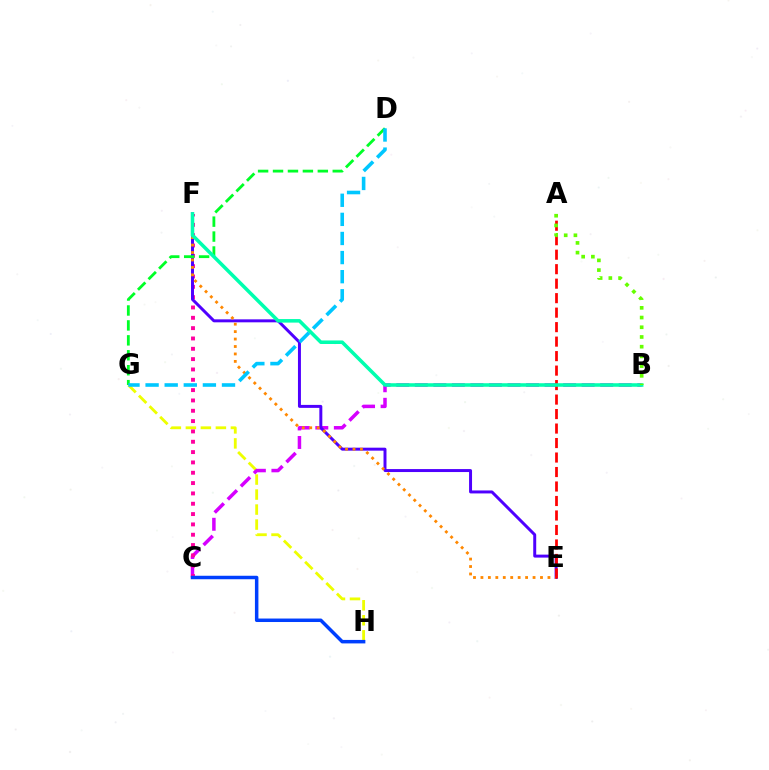{('G', 'H'): [{'color': '#eeff00', 'line_style': 'dashed', 'thickness': 2.04}], ('B', 'C'): [{'color': '#d600ff', 'line_style': 'dashed', 'thickness': 2.52}], ('C', 'F'): [{'color': '#ff00a0', 'line_style': 'dotted', 'thickness': 2.81}], ('E', 'F'): [{'color': '#4f00ff', 'line_style': 'solid', 'thickness': 2.14}, {'color': '#ff8800', 'line_style': 'dotted', 'thickness': 2.02}], ('D', 'G'): [{'color': '#00ff27', 'line_style': 'dashed', 'thickness': 2.03}, {'color': '#00c7ff', 'line_style': 'dashed', 'thickness': 2.6}], ('A', 'E'): [{'color': '#ff0000', 'line_style': 'dashed', 'thickness': 1.97}], ('C', 'H'): [{'color': '#003fff', 'line_style': 'solid', 'thickness': 2.51}], ('B', 'F'): [{'color': '#00ffaf', 'line_style': 'solid', 'thickness': 2.55}], ('A', 'B'): [{'color': '#66ff00', 'line_style': 'dotted', 'thickness': 2.64}]}